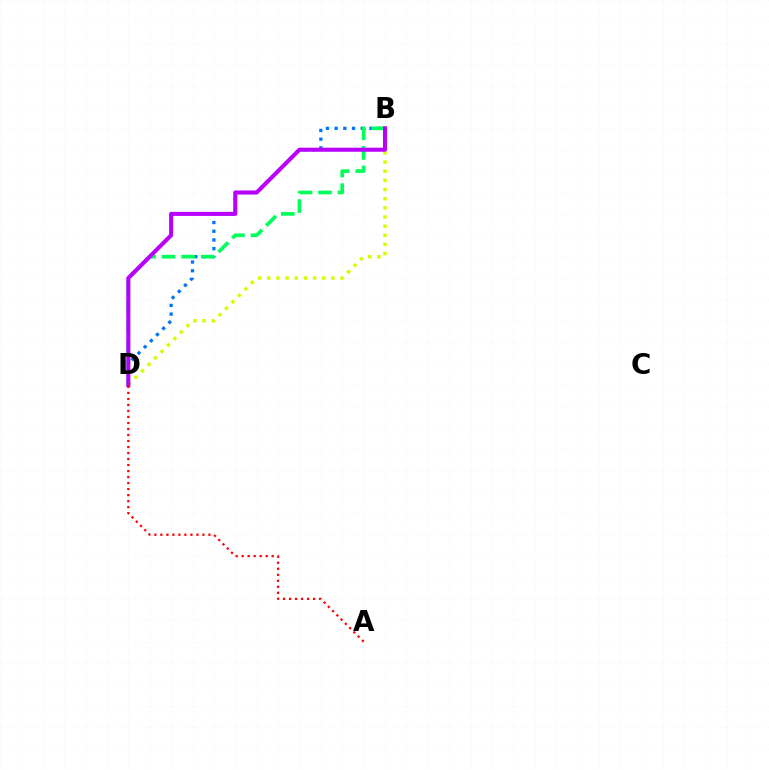{('B', 'D'): [{'color': '#d1ff00', 'line_style': 'dotted', 'thickness': 2.49}, {'color': '#0074ff', 'line_style': 'dotted', 'thickness': 2.36}, {'color': '#00ff5c', 'line_style': 'dashed', 'thickness': 2.66}, {'color': '#b900ff', 'line_style': 'solid', 'thickness': 2.92}], ('A', 'D'): [{'color': '#ff0000', 'line_style': 'dotted', 'thickness': 1.63}]}